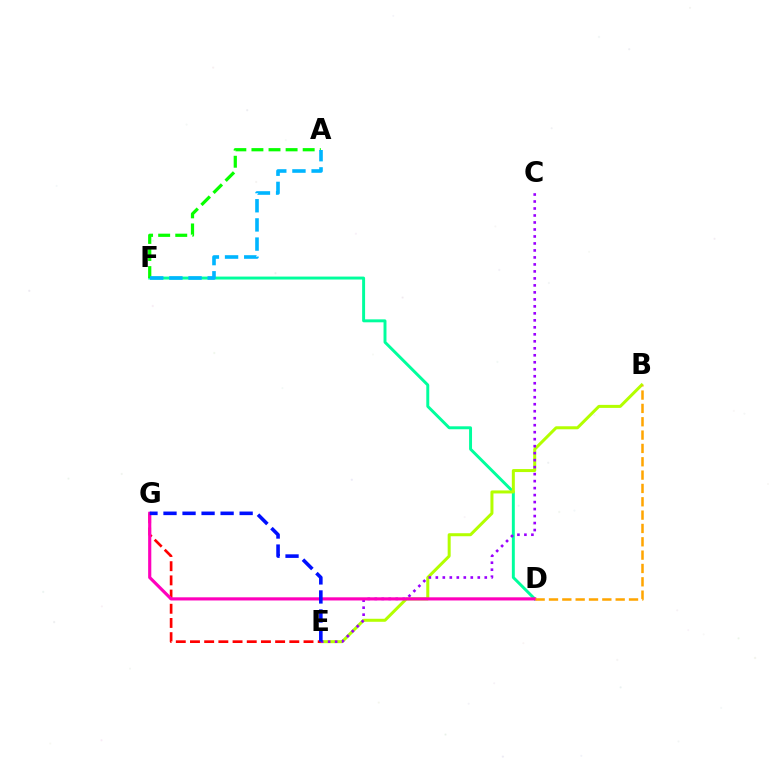{('D', 'F'): [{'color': '#00ff9d', 'line_style': 'solid', 'thickness': 2.12}], ('B', 'E'): [{'color': '#b3ff00', 'line_style': 'solid', 'thickness': 2.17}], ('E', 'G'): [{'color': '#ff0000', 'line_style': 'dashed', 'thickness': 1.93}, {'color': '#0010ff', 'line_style': 'dashed', 'thickness': 2.59}], ('A', 'F'): [{'color': '#08ff00', 'line_style': 'dashed', 'thickness': 2.32}, {'color': '#00b5ff', 'line_style': 'dashed', 'thickness': 2.6}], ('C', 'E'): [{'color': '#9b00ff', 'line_style': 'dotted', 'thickness': 1.9}], ('D', 'G'): [{'color': '#ff00bd', 'line_style': 'solid', 'thickness': 2.27}], ('B', 'D'): [{'color': '#ffa500', 'line_style': 'dashed', 'thickness': 1.81}]}